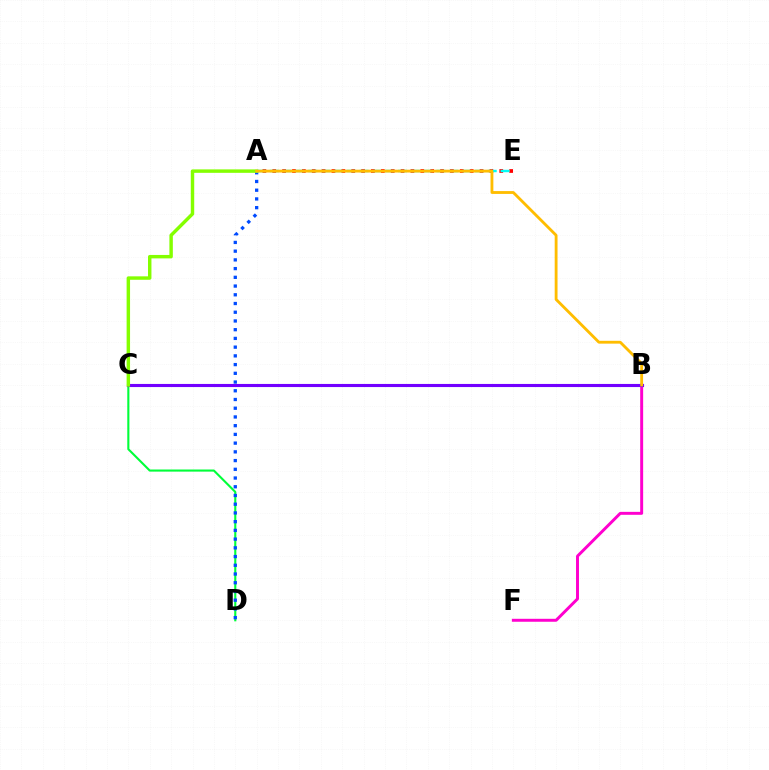{('A', 'E'): [{'color': '#ff0000', 'line_style': 'dotted', 'thickness': 2.68}, {'color': '#00fff6', 'line_style': 'dashed', 'thickness': 1.74}], ('B', 'F'): [{'color': '#ff00cf', 'line_style': 'solid', 'thickness': 2.13}], ('C', 'D'): [{'color': '#00ff39', 'line_style': 'solid', 'thickness': 1.52}], ('B', 'C'): [{'color': '#7200ff', 'line_style': 'solid', 'thickness': 2.24}], ('A', 'D'): [{'color': '#004bff', 'line_style': 'dotted', 'thickness': 2.37}], ('A', 'C'): [{'color': '#84ff00', 'line_style': 'solid', 'thickness': 2.48}], ('A', 'B'): [{'color': '#ffbd00', 'line_style': 'solid', 'thickness': 2.04}]}